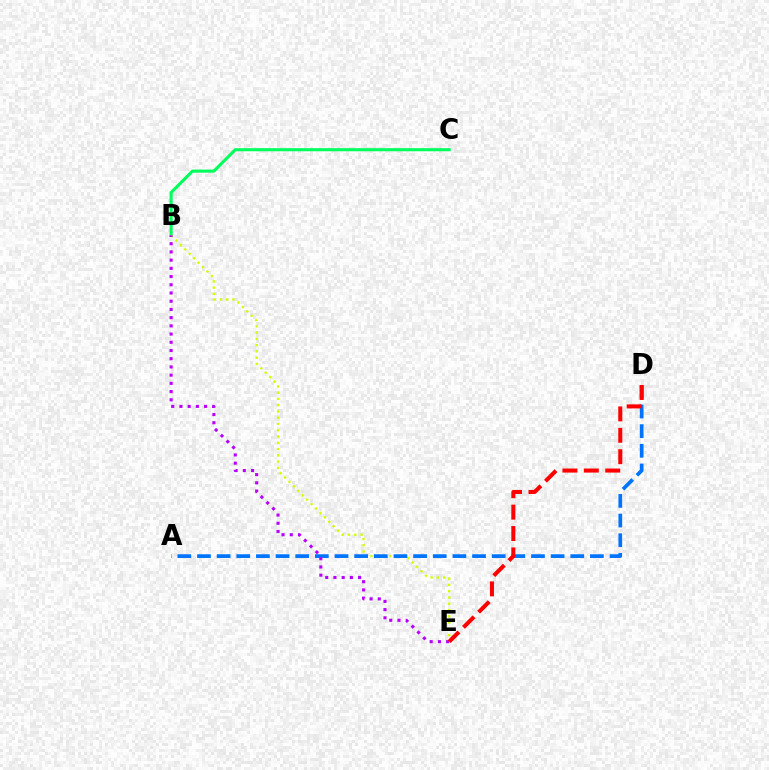{('B', 'C'): [{'color': '#00ff5c', 'line_style': 'solid', 'thickness': 2.22}], ('B', 'E'): [{'color': '#d1ff00', 'line_style': 'dotted', 'thickness': 1.7}, {'color': '#b900ff', 'line_style': 'dotted', 'thickness': 2.23}], ('A', 'D'): [{'color': '#0074ff', 'line_style': 'dashed', 'thickness': 2.67}], ('D', 'E'): [{'color': '#ff0000', 'line_style': 'dashed', 'thickness': 2.91}]}